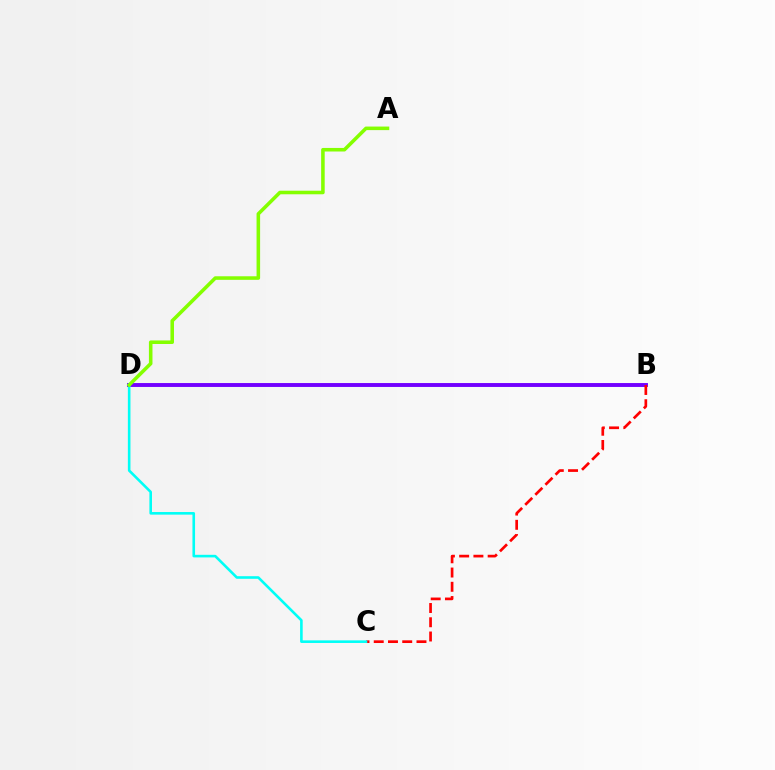{('B', 'D'): [{'color': '#7200ff', 'line_style': 'solid', 'thickness': 2.81}], ('B', 'C'): [{'color': '#ff0000', 'line_style': 'dashed', 'thickness': 1.94}], ('C', 'D'): [{'color': '#00fff6', 'line_style': 'solid', 'thickness': 1.87}], ('A', 'D'): [{'color': '#84ff00', 'line_style': 'solid', 'thickness': 2.56}]}